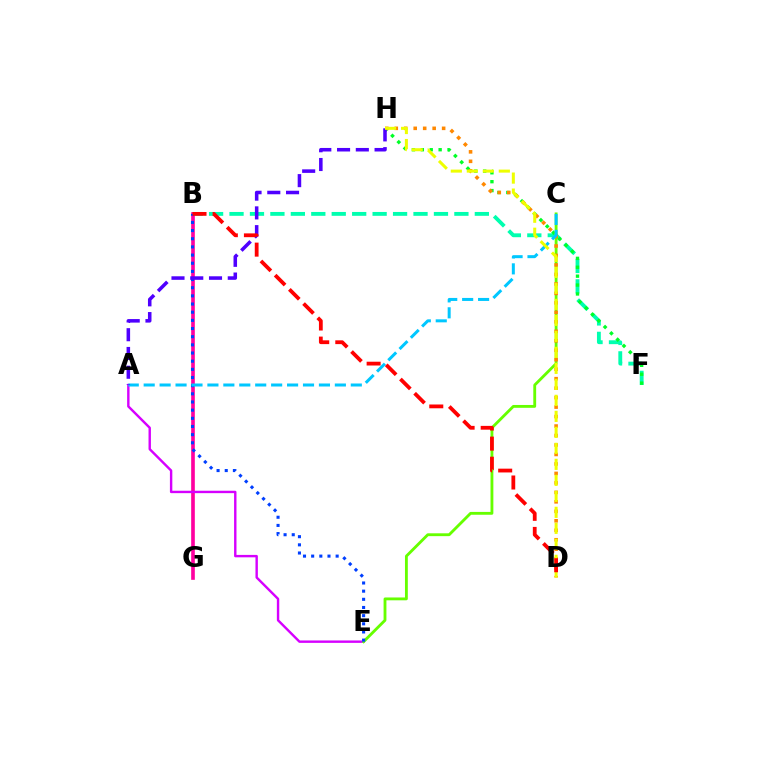{('B', 'F'): [{'color': '#00ffaf', 'line_style': 'dashed', 'thickness': 2.78}], ('B', 'G'): [{'color': '#ff00a0', 'line_style': 'solid', 'thickness': 2.62}], ('A', 'E'): [{'color': '#d600ff', 'line_style': 'solid', 'thickness': 1.73}], ('F', 'H'): [{'color': '#00ff27', 'line_style': 'dotted', 'thickness': 2.42}], ('C', 'E'): [{'color': '#66ff00', 'line_style': 'solid', 'thickness': 2.05}], ('B', 'E'): [{'color': '#003fff', 'line_style': 'dotted', 'thickness': 2.22}], ('D', 'H'): [{'color': '#ff8800', 'line_style': 'dotted', 'thickness': 2.57}, {'color': '#eeff00', 'line_style': 'dashed', 'thickness': 2.17}], ('A', 'C'): [{'color': '#00c7ff', 'line_style': 'dashed', 'thickness': 2.16}], ('A', 'H'): [{'color': '#4f00ff', 'line_style': 'dashed', 'thickness': 2.55}], ('B', 'D'): [{'color': '#ff0000', 'line_style': 'dashed', 'thickness': 2.73}]}